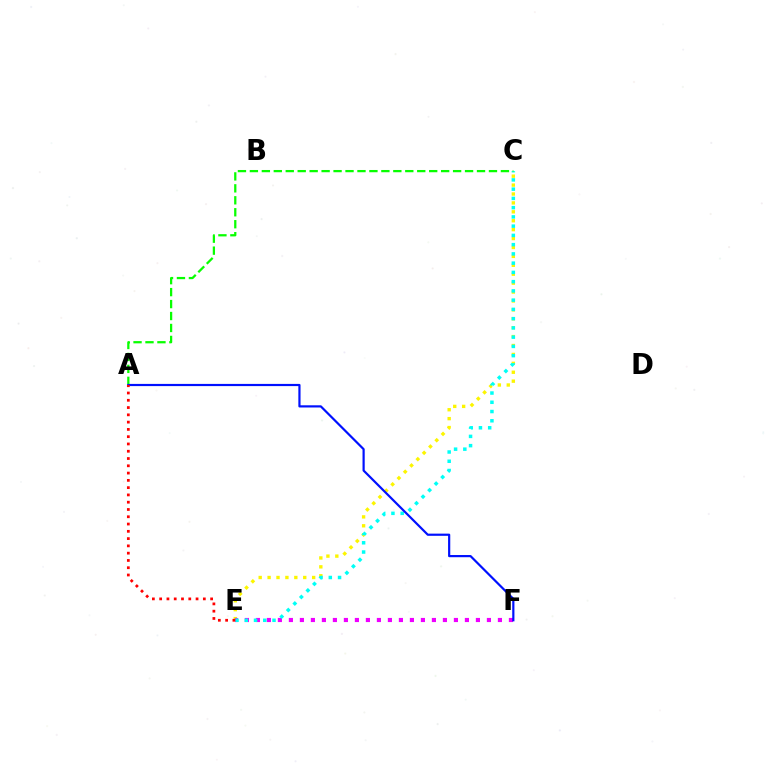{('C', 'E'): [{'color': '#fcf500', 'line_style': 'dotted', 'thickness': 2.42}, {'color': '#00fff6', 'line_style': 'dotted', 'thickness': 2.51}], ('E', 'F'): [{'color': '#ee00ff', 'line_style': 'dotted', 'thickness': 2.99}], ('A', 'C'): [{'color': '#08ff00', 'line_style': 'dashed', 'thickness': 1.62}], ('A', 'F'): [{'color': '#0010ff', 'line_style': 'solid', 'thickness': 1.58}], ('A', 'E'): [{'color': '#ff0000', 'line_style': 'dotted', 'thickness': 1.98}]}